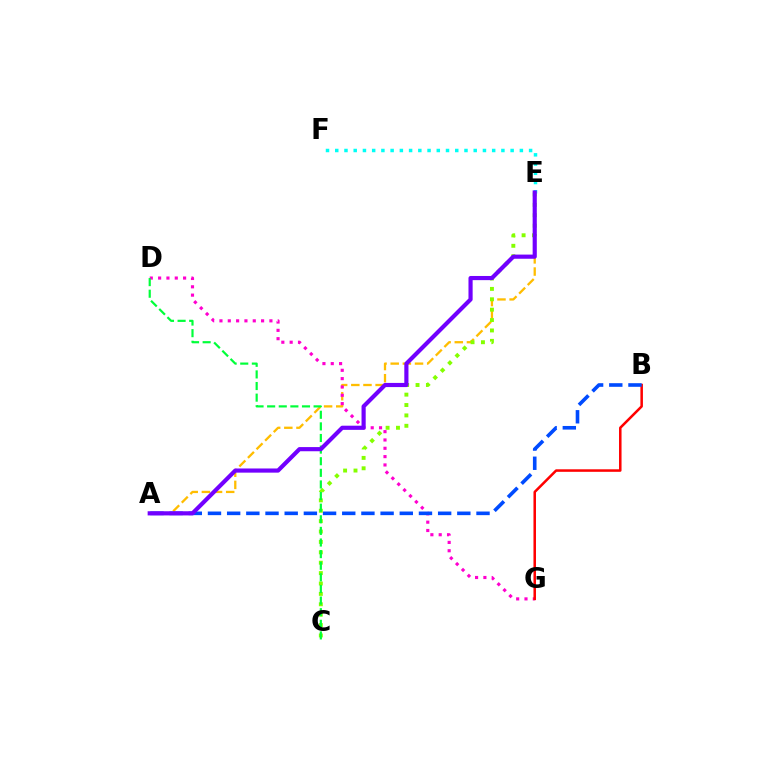{('A', 'E'): [{'color': '#ffbd00', 'line_style': 'dashed', 'thickness': 1.65}, {'color': '#7200ff', 'line_style': 'solid', 'thickness': 2.99}], ('D', 'G'): [{'color': '#ff00cf', 'line_style': 'dotted', 'thickness': 2.26}], ('B', 'G'): [{'color': '#ff0000', 'line_style': 'solid', 'thickness': 1.82}], ('A', 'B'): [{'color': '#004bff', 'line_style': 'dashed', 'thickness': 2.61}], ('C', 'E'): [{'color': '#84ff00', 'line_style': 'dotted', 'thickness': 2.82}], ('C', 'D'): [{'color': '#00ff39', 'line_style': 'dashed', 'thickness': 1.58}], ('E', 'F'): [{'color': '#00fff6', 'line_style': 'dotted', 'thickness': 2.51}]}